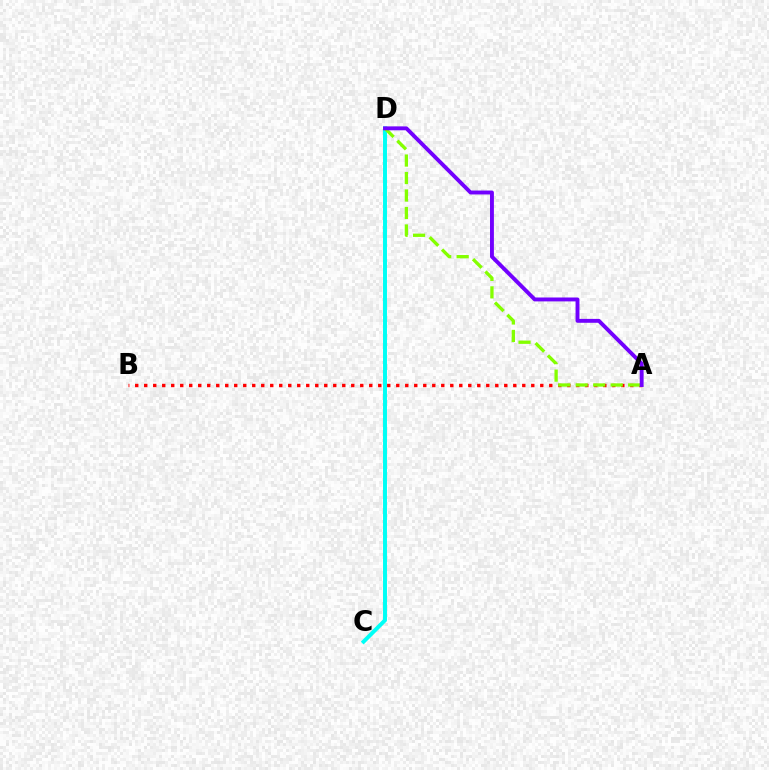{('C', 'D'): [{'color': '#00fff6', 'line_style': 'solid', 'thickness': 2.85}], ('A', 'B'): [{'color': '#ff0000', 'line_style': 'dotted', 'thickness': 2.45}], ('A', 'D'): [{'color': '#84ff00', 'line_style': 'dashed', 'thickness': 2.38}, {'color': '#7200ff', 'line_style': 'solid', 'thickness': 2.81}]}